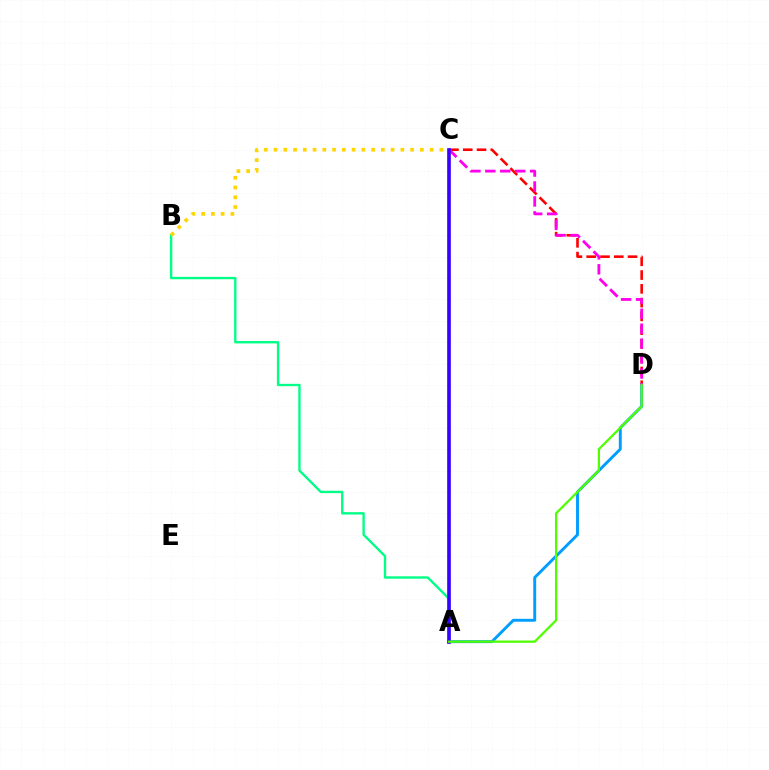{('C', 'D'): [{'color': '#ff0000', 'line_style': 'dashed', 'thickness': 1.87}, {'color': '#ff00ed', 'line_style': 'dashed', 'thickness': 2.03}], ('A', 'D'): [{'color': '#009eff', 'line_style': 'solid', 'thickness': 2.09}, {'color': '#4fff00', 'line_style': 'solid', 'thickness': 1.63}], ('A', 'B'): [{'color': '#00ff86', 'line_style': 'solid', 'thickness': 1.7}], ('A', 'C'): [{'color': '#3700ff', 'line_style': 'solid', 'thickness': 2.63}], ('B', 'C'): [{'color': '#ffd500', 'line_style': 'dotted', 'thickness': 2.65}]}